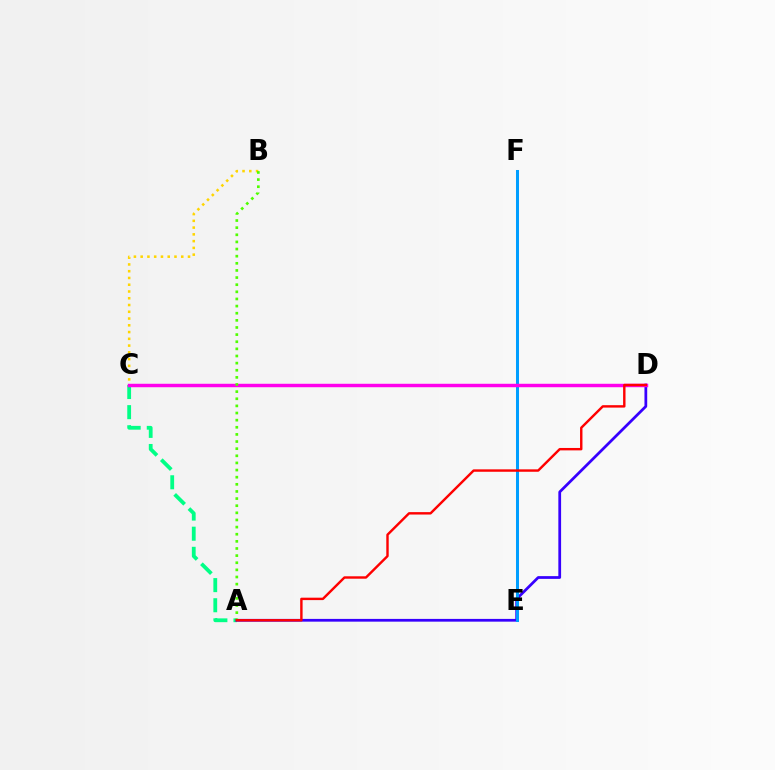{('A', 'C'): [{'color': '#00ff86', 'line_style': 'dashed', 'thickness': 2.73}], ('B', 'C'): [{'color': '#ffd500', 'line_style': 'dotted', 'thickness': 1.84}], ('A', 'D'): [{'color': '#3700ff', 'line_style': 'solid', 'thickness': 1.98}, {'color': '#ff0000', 'line_style': 'solid', 'thickness': 1.74}], ('E', 'F'): [{'color': '#009eff', 'line_style': 'solid', 'thickness': 2.17}], ('C', 'D'): [{'color': '#ff00ed', 'line_style': 'solid', 'thickness': 2.48}], ('A', 'B'): [{'color': '#4fff00', 'line_style': 'dotted', 'thickness': 1.94}]}